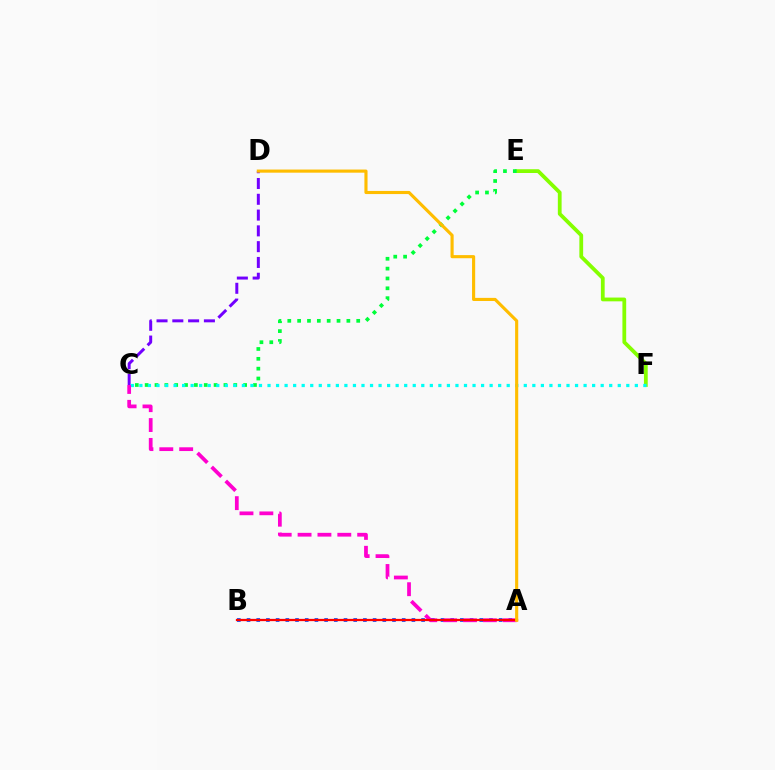{('C', 'D'): [{'color': '#7200ff', 'line_style': 'dashed', 'thickness': 2.15}], ('E', 'F'): [{'color': '#84ff00', 'line_style': 'solid', 'thickness': 2.72}], ('A', 'B'): [{'color': '#004bff', 'line_style': 'dotted', 'thickness': 2.63}, {'color': '#ff0000', 'line_style': 'solid', 'thickness': 1.62}], ('C', 'E'): [{'color': '#00ff39', 'line_style': 'dotted', 'thickness': 2.68}], ('C', 'F'): [{'color': '#00fff6', 'line_style': 'dotted', 'thickness': 2.32}], ('A', 'C'): [{'color': '#ff00cf', 'line_style': 'dashed', 'thickness': 2.7}], ('A', 'D'): [{'color': '#ffbd00', 'line_style': 'solid', 'thickness': 2.25}]}